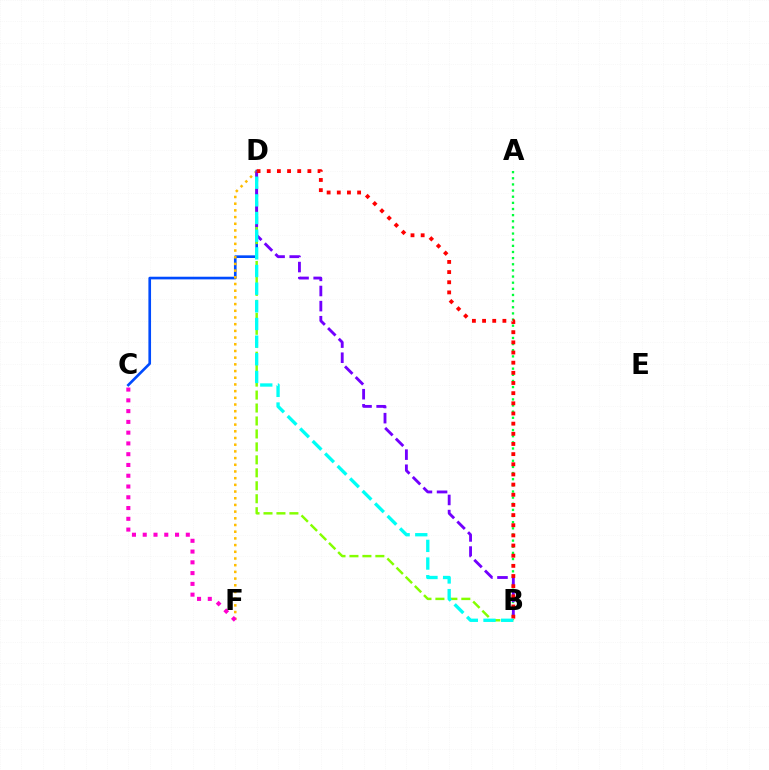{('C', 'D'): [{'color': '#004bff', 'line_style': 'solid', 'thickness': 1.91}], ('B', 'D'): [{'color': '#84ff00', 'line_style': 'dashed', 'thickness': 1.76}, {'color': '#7200ff', 'line_style': 'dashed', 'thickness': 2.05}, {'color': '#ff0000', 'line_style': 'dotted', 'thickness': 2.76}, {'color': '#00fff6', 'line_style': 'dashed', 'thickness': 2.4}], ('D', 'F'): [{'color': '#ffbd00', 'line_style': 'dotted', 'thickness': 1.82}], ('A', 'B'): [{'color': '#00ff39', 'line_style': 'dotted', 'thickness': 1.67}], ('C', 'F'): [{'color': '#ff00cf', 'line_style': 'dotted', 'thickness': 2.93}]}